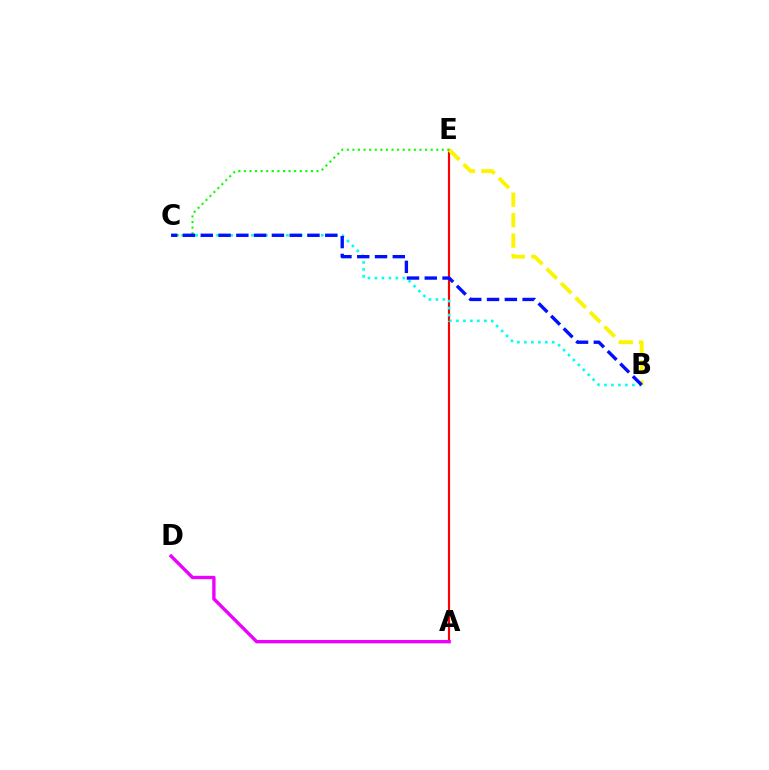{('A', 'E'): [{'color': '#ff0000', 'line_style': 'solid', 'thickness': 1.57}], ('B', 'C'): [{'color': '#00fff6', 'line_style': 'dotted', 'thickness': 1.9}, {'color': '#0010ff', 'line_style': 'dashed', 'thickness': 2.42}], ('A', 'D'): [{'color': '#ee00ff', 'line_style': 'solid', 'thickness': 2.42}], ('B', 'E'): [{'color': '#fcf500', 'line_style': 'dashed', 'thickness': 2.78}], ('C', 'E'): [{'color': '#08ff00', 'line_style': 'dotted', 'thickness': 1.52}]}